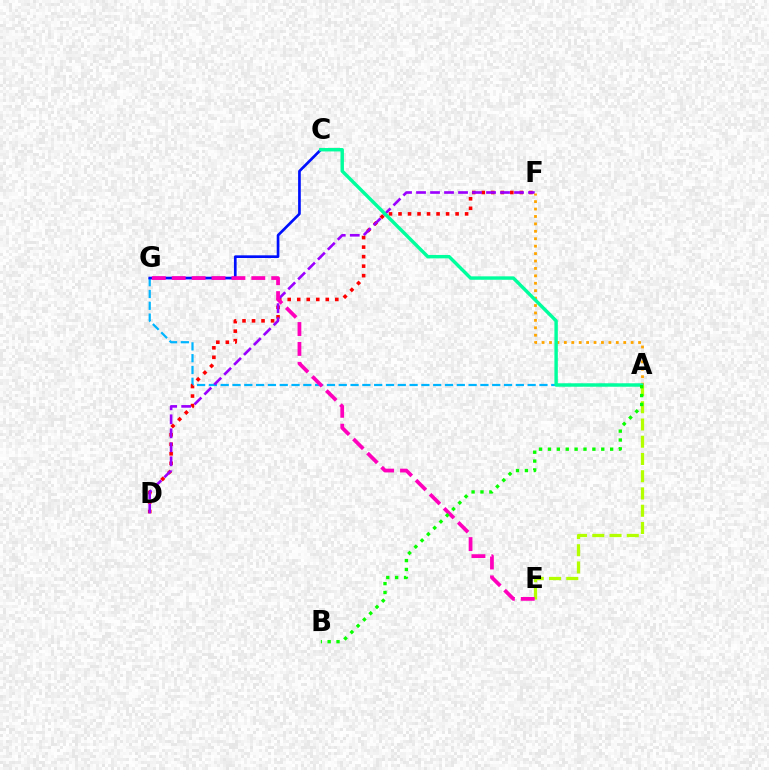{('A', 'G'): [{'color': '#00b5ff', 'line_style': 'dashed', 'thickness': 1.6}], ('D', 'F'): [{'color': '#ff0000', 'line_style': 'dotted', 'thickness': 2.59}, {'color': '#9b00ff', 'line_style': 'dashed', 'thickness': 1.9}], ('C', 'G'): [{'color': '#0010ff', 'line_style': 'solid', 'thickness': 1.93}], ('A', 'F'): [{'color': '#ffa500', 'line_style': 'dotted', 'thickness': 2.02}], ('A', 'C'): [{'color': '#00ff9d', 'line_style': 'solid', 'thickness': 2.46}], ('A', 'E'): [{'color': '#b3ff00', 'line_style': 'dashed', 'thickness': 2.34}], ('E', 'G'): [{'color': '#ff00bd', 'line_style': 'dashed', 'thickness': 2.7}], ('A', 'B'): [{'color': '#08ff00', 'line_style': 'dotted', 'thickness': 2.41}]}